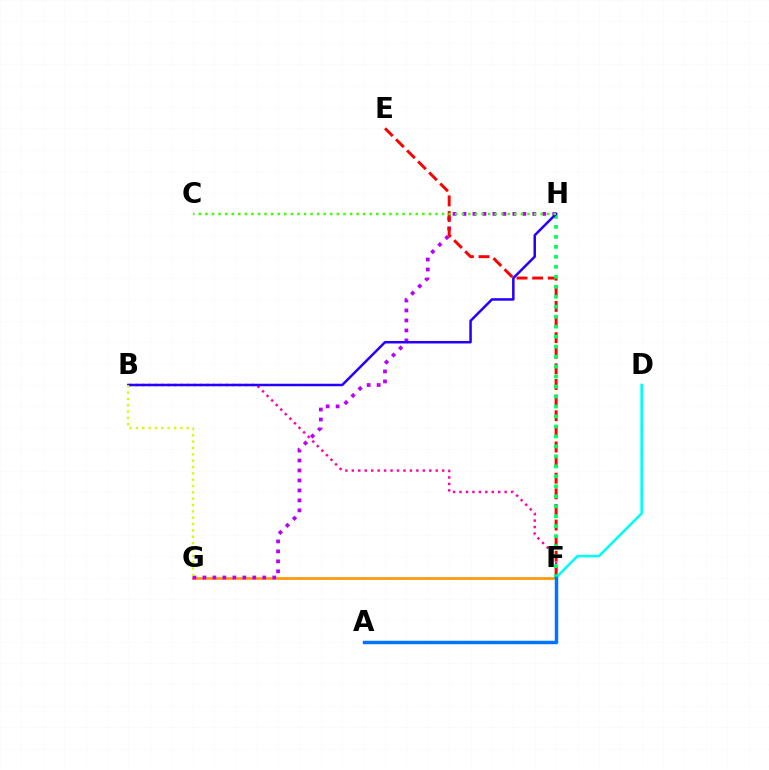{('F', 'G'): [{'color': '#ff9400', 'line_style': 'solid', 'thickness': 1.9}], ('B', 'F'): [{'color': '#ff00ac', 'line_style': 'dotted', 'thickness': 1.75}], ('G', 'H'): [{'color': '#b900ff', 'line_style': 'dotted', 'thickness': 2.71}], ('D', 'F'): [{'color': '#00fff6', 'line_style': 'solid', 'thickness': 1.87}], ('E', 'F'): [{'color': '#ff0000', 'line_style': 'dashed', 'thickness': 2.12}], ('F', 'H'): [{'color': '#00ff5c', 'line_style': 'dotted', 'thickness': 2.71}], ('B', 'H'): [{'color': '#2500ff', 'line_style': 'solid', 'thickness': 1.81}], ('B', 'G'): [{'color': '#d1ff00', 'line_style': 'dotted', 'thickness': 1.72}], ('A', 'F'): [{'color': '#0074ff', 'line_style': 'solid', 'thickness': 2.49}], ('C', 'H'): [{'color': '#3dff00', 'line_style': 'dotted', 'thickness': 1.79}]}